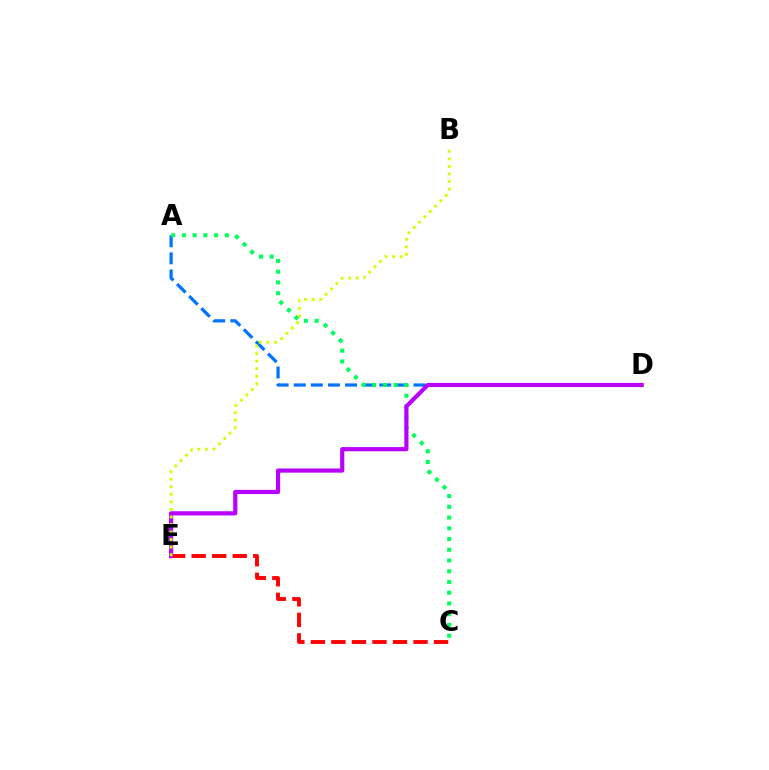{('A', 'D'): [{'color': '#0074ff', 'line_style': 'dashed', 'thickness': 2.32}], ('A', 'C'): [{'color': '#00ff5c', 'line_style': 'dotted', 'thickness': 2.92}], ('C', 'E'): [{'color': '#ff0000', 'line_style': 'dashed', 'thickness': 2.79}], ('D', 'E'): [{'color': '#b900ff', 'line_style': 'solid', 'thickness': 3.0}], ('B', 'E'): [{'color': '#d1ff00', 'line_style': 'dotted', 'thickness': 2.05}]}